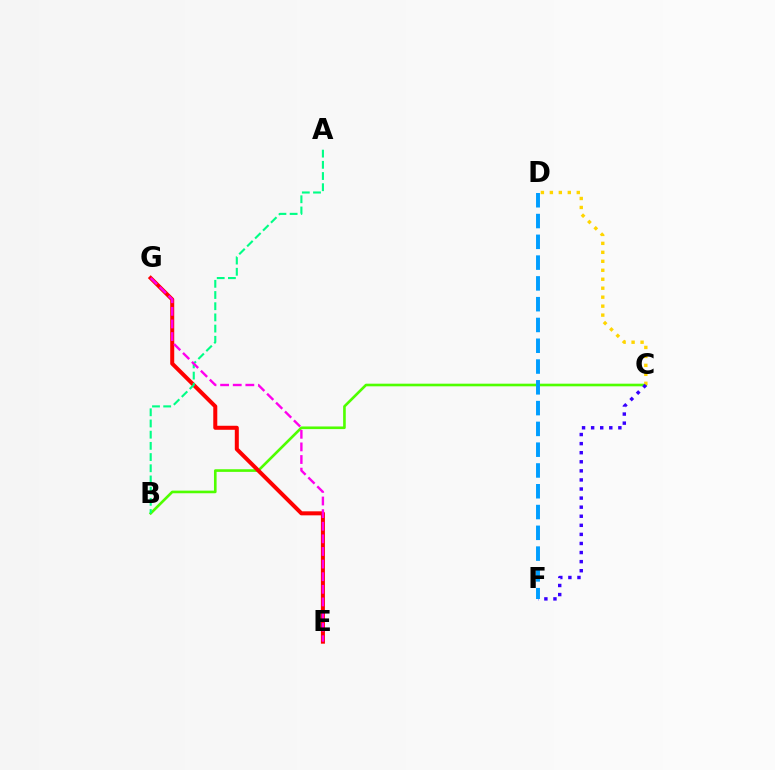{('B', 'C'): [{'color': '#4fff00', 'line_style': 'solid', 'thickness': 1.89}], ('C', 'D'): [{'color': '#ffd500', 'line_style': 'dotted', 'thickness': 2.44}], ('C', 'F'): [{'color': '#3700ff', 'line_style': 'dotted', 'thickness': 2.47}], ('E', 'G'): [{'color': '#ff0000', 'line_style': 'solid', 'thickness': 2.89}, {'color': '#ff00ed', 'line_style': 'dashed', 'thickness': 1.71}], ('D', 'F'): [{'color': '#009eff', 'line_style': 'dashed', 'thickness': 2.82}], ('A', 'B'): [{'color': '#00ff86', 'line_style': 'dashed', 'thickness': 1.52}]}